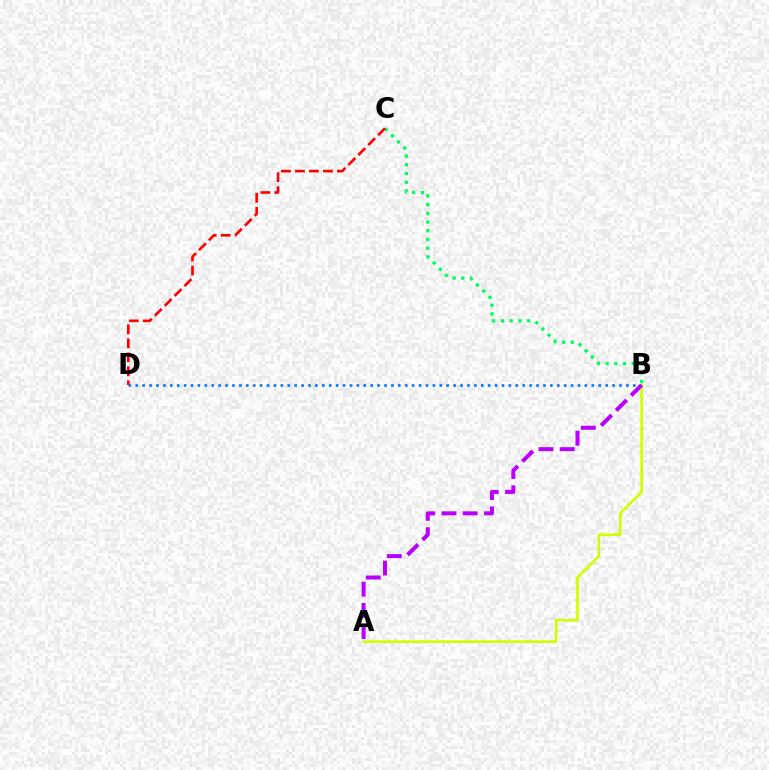{('B', 'C'): [{'color': '#00ff5c', 'line_style': 'dotted', 'thickness': 2.37}], ('B', 'D'): [{'color': '#0074ff', 'line_style': 'dotted', 'thickness': 1.88}], ('A', 'B'): [{'color': '#d1ff00', 'line_style': 'solid', 'thickness': 1.91}, {'color': '#b900ff', 'line_style': 'dashed', 'thickness': 2.88}], ('C', 'D'): [{'color': '#ff0000', 'line_style': 'dashed', 'thickness': 1.9}]}